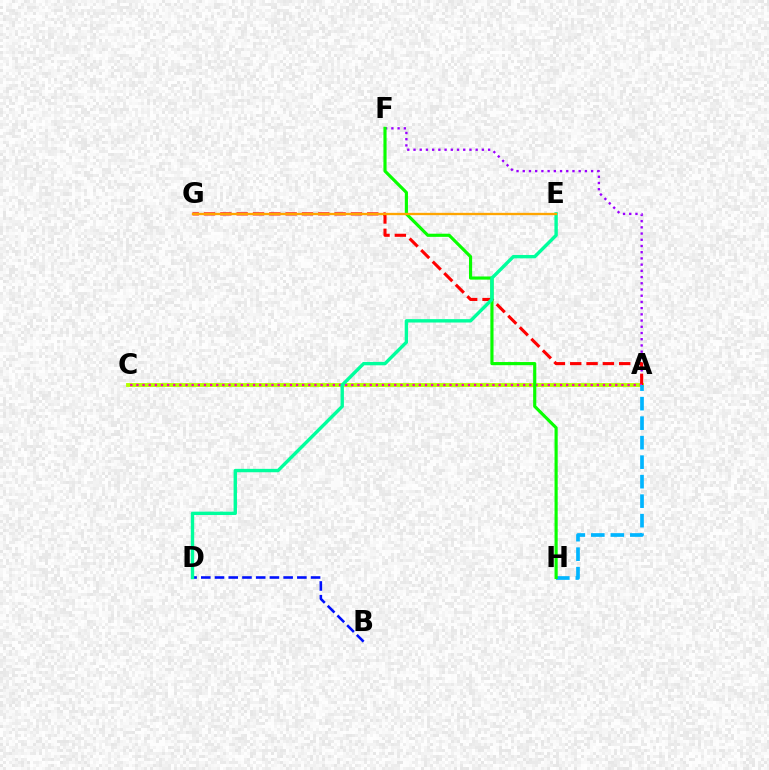{('A', 'F'): [{'color': '#9b00ff', 'line_style': 'dotted', 'thickness': 1.69}], ('A', 'C'): [{'color': '#b3ff00', 'line_style': 'solid', 'thickness': 2.78}, {'color': '#ff00bd', 'line_style': 'dotted', 'thickness': 1.67}], ('A', 'G'): [{'color': '#ff0000', 'line_style': 'dashed', 'thickness': 2.22}], ('A', 'H'): [{'color': '#00b5ff', 'line_style': 'dashed', 'thickness': 2.65}], ('F', 'H'): [{'color': '#08ff00', 'line_style': 'solid', 'thickness': 2.27}], ('B', 'D'): [{'color': '#0010ff', 'line_style': 'dashed', 'thickness': 1.86}], ('D', 'E'): [{'color': '#00ff9d', 'line_style': 'solid', 'thickness': 2.44}], ('E', 'G'): [{'color': '#ffa500', 'line_style': 'solid', 'thickness': 1.68}]}